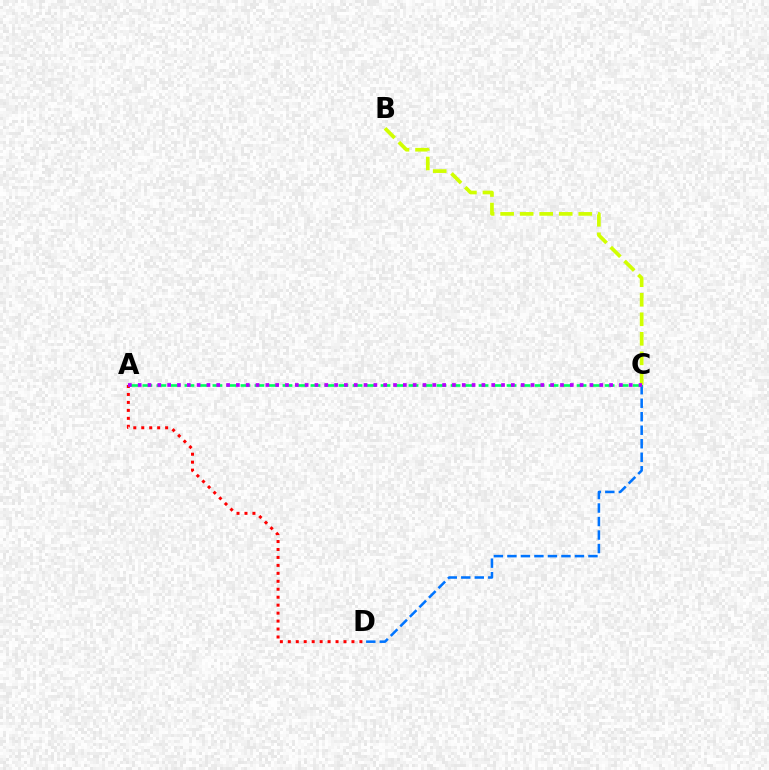{('C', 'D'): [{'color': '#0074ff', 'line_style': 'dashed', 'thickness': 1.83}], ('A', 'C'): [{'color': '#00ff5c', 'line_style': 'dashed', 'thickness': 1.9}, {'color': '#b900ff', 'line_style': 'dotted', 'thickness': 2.67}], ('B', 'C'): [{'color': '#d1ff00', 'line_style': 'dashed', 'thickness': 2.65}], ('A', 'D'): [{'color': '#ff0000', 'line_style': 'dotted', 'thickness': 2.16}]}